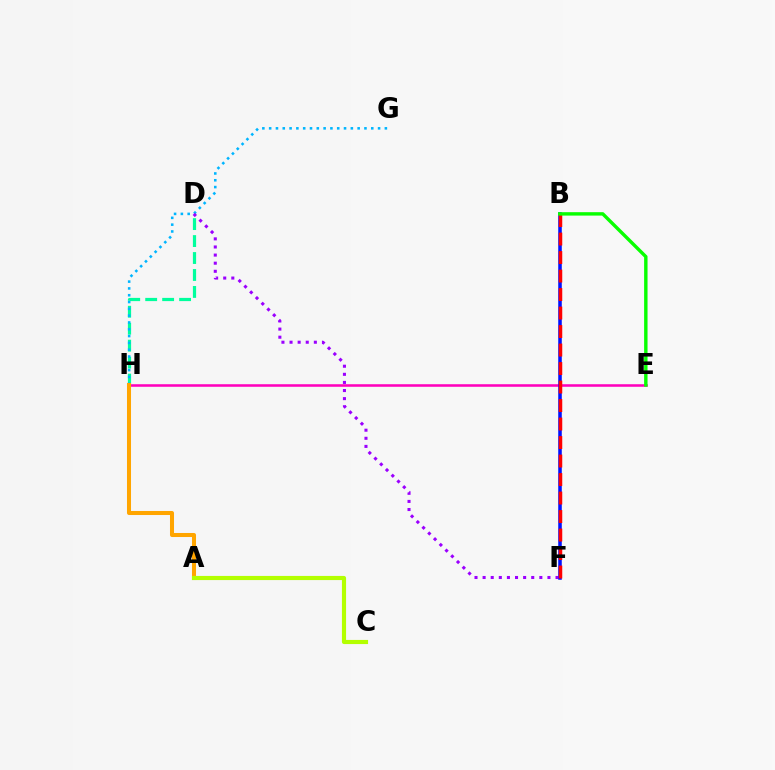{('E', 'H'): [{'color': '#ff00bd', 'line_style': 'solid', 'thickness': 1.84}], ('D', 'H'): [{'color': '#00ff9d', 'line_style': 'dashed', 'thickness': 2.3}], ('G', 'H'): [{'color': '#00b5ff', 'line_style': 'dotted', 'thickness': 1.85}], ('D', 'F'): [{'color': '#9b00ff', 'line_style': 'dotted', 'thickness': 2.2}], ('A', 'H'): [{'color': '#ffa500', 'line_style': 'solid', 'thickness': 2.9}], ('B', 'F'): [{'color': '#0010ff', 'line_style': 'solid', 'thickness': 2.54}, {'color': '#ff0000', 'line_style': 'dashed', 'thickness': 2.51}], ('B', 'E'): [{'color': '#08ff00', 'line_style': 'solid', 'thickness': 2.46}], ('A', 'C'): [{'color': '#b3ff00', 'line_style': 'solid', 'thickness': 2.98}]}